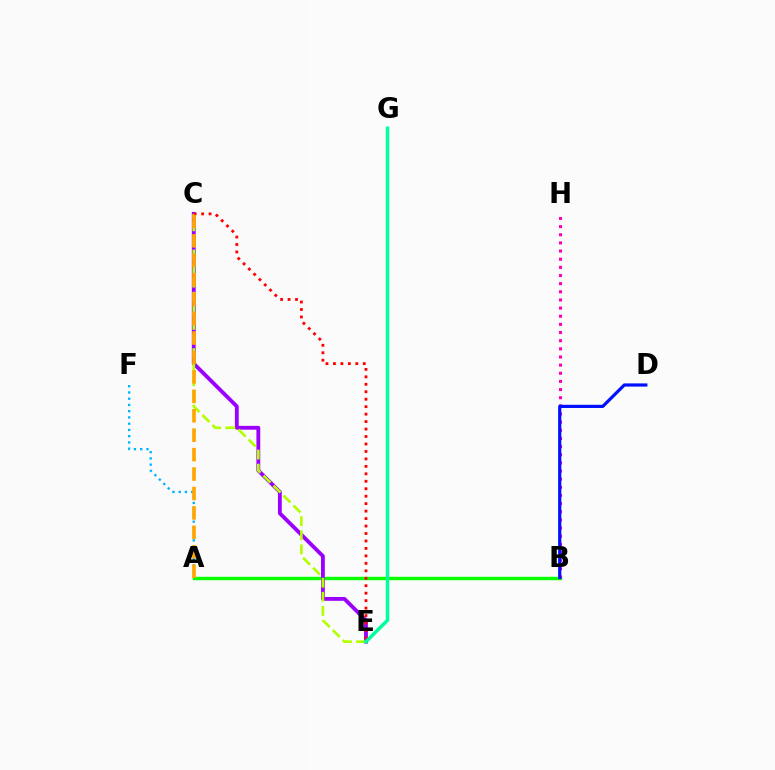{('A', 'B'): [{'color': '#08ff00', 'line_style': 'solid', 'thickness': 2.46}], ('C', 'E'): [{'color': '#9b00ff', 'line_style': 'solid', 'thickness': 2.76}, {'color': '#b3ff00', 'line_style': 'dashed', 'thickness': 1.91}, {'color': '#ff0000', 'line_style': 'dotted', 'thickness': 2.03}], ('B', 'H'): [{'color': '#ff00bd', 'line_style': 'dotted', 'thickness': 2.21}], ('B', 'D'): [{'color': '#0010ff', 'line_style': 'solid', 'thickness': 2.29}], ('E', 'G'): [{'color': '#00ff9d', 'line_style': 'solid', 'thickness': 2.53}], ('A', 'F'): [{'color': '#00b5ff', 'line_style': 'dotted', 'thickness': 1.7}], ('A', 'C'): [{'color': '#ffa500', 'line_style': 'dashed', 'thickness': 2.64}]}